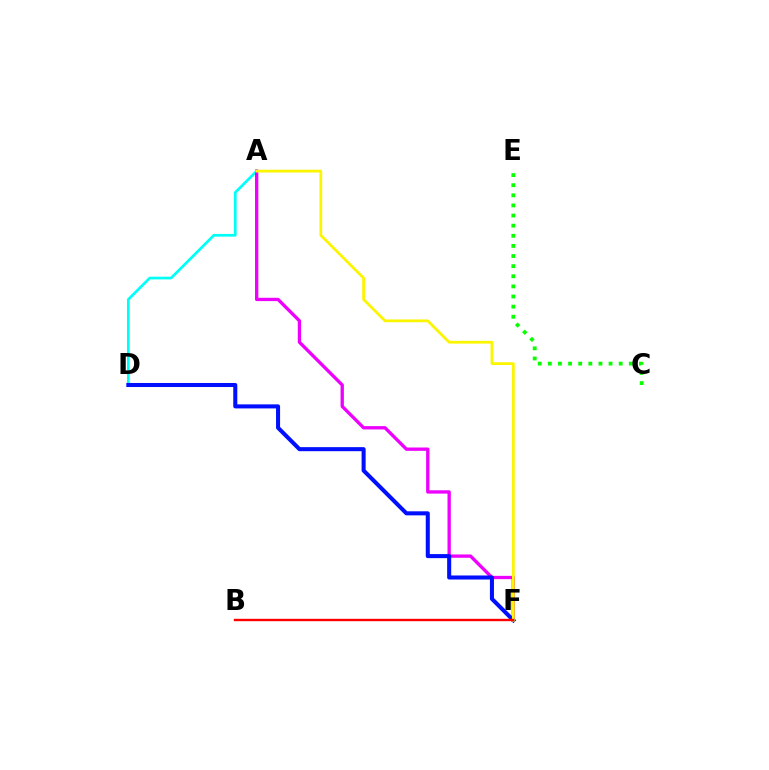{('A', 'D'): [{'color': '#00fff6', 'line_style': 'solid', 'thickness': 1.96}], ('C', 'E'): [{'color': '#08ff00', 'line_style': 'dotted', 'thickness': 2.75}], ('A', 'F'): [{'color': '#ee00ff', 'line_style': 'solid', 'thickness': 2.39}, {'color': '#fcf500', 'line_style': 'solid', 'thickness': 2.0}], ('D', 'F'): [{'color': '#0010ff', 'line_style': 'solid', 'thickness': 2.91}], ('B', 'F'): [{'color': '#ff0000', 'line_style': 'solid', 'thickness': 1.7}]}